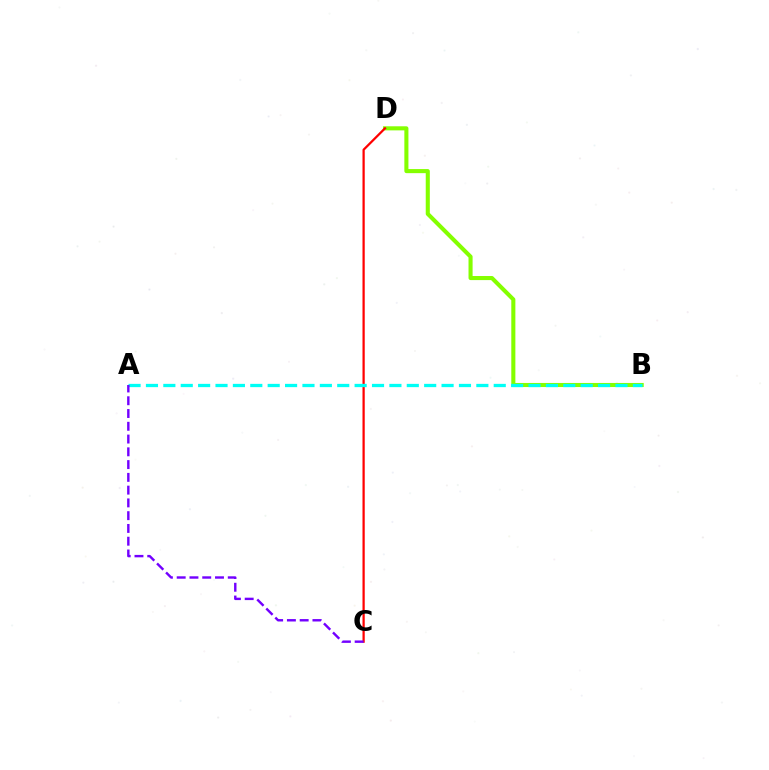{('B', 'D'): [{'color': '#84ff00', 'line_style': 'solid', 'thickness': 2.94}], ('C', 'D'): [{'color': '#ff0000', 'line_style': 'solid', 'thickness': 1.62}], ('A', 'B'): [{'color': '#00fff6', 'line_style': 'dashed', 'thickness': 2.36}], ('A', 'C'): [{'color': '#7200ff', 'line_style': 'dashed', 'thickness': 1.73}]}